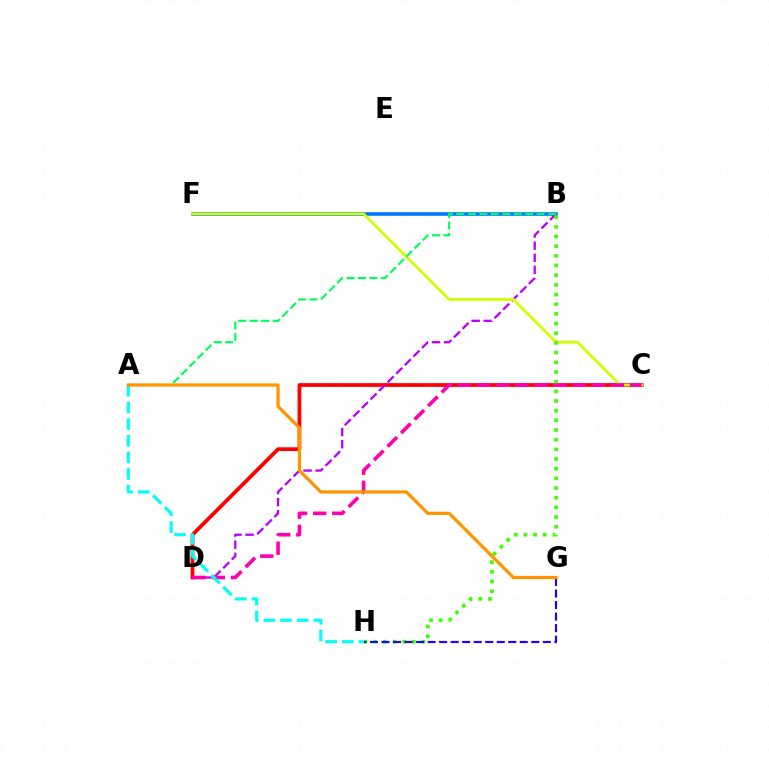{('B', 'F'): [{'color': '#0074ff', 'line_style': 'solid', 'thickness': 2.58}], ('C', 'D'): [{'color': '#ff0000', 'line_style': 'solid', 'thickness': 2.71}, {'color': '#ff00ac', 'line_style': 'dashed', 'thickness': 2.6}], ('B', 'D'): [{'color': '#b900ff', 'line_style': 'dashed', 'thickness': 1.65}], ('C', 'F'): [{'color': '#d1ff00', 'line_style': 'solid', 'thickness': 1.99}], ('B', 'H'): [{'color': '#3dff00', 'line_style': 'dotted', 'thickness': 2.63}], ('A', 'H'): [{'color': '#00fff6', 'line_style': 'dashed', 'thickness': 2.26}], ('G', 'H'): [{'color': '#2500ff', 'line_style': 'dashed', 'thickness': 1.57}], ('A', 'B'): [{'color': '#00ff5c', 'line_style': 'dashed', 'thickness': 1.56}], ('A', 'G'): [{'color': '#ff9400', 'line_style': 'solid', 'thickness': 2.32}]}